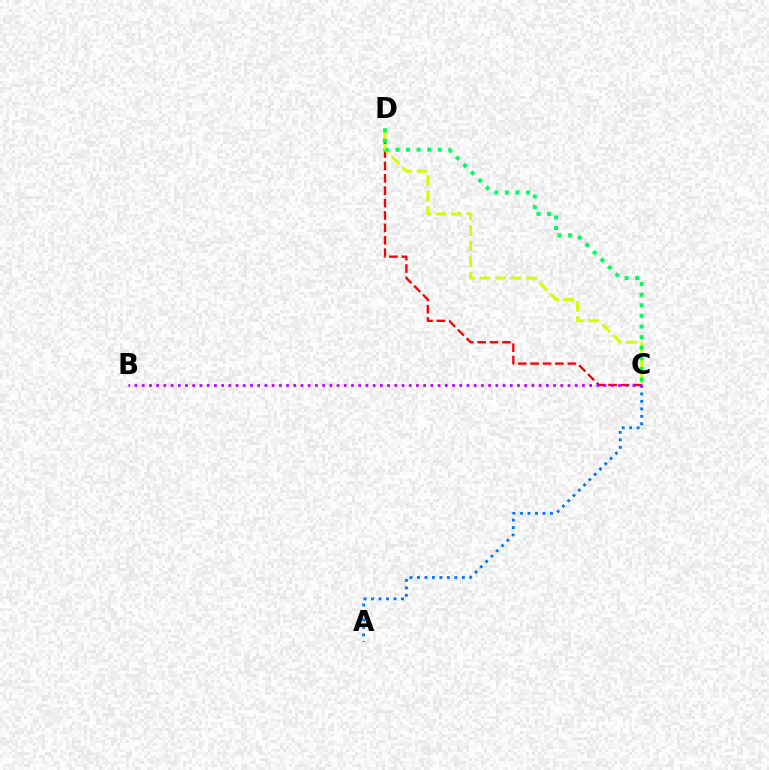{('A', 'C'): [{'color': '#0074ff', 'line_style': 'dotted', 'thickness': 2.03}], ('C', 'D'): [{'color': '#ff0000', 'line_style': 'dashed', 'thickness': 1.68}, {'color': '#d1ff00', 'line_style': 'dashed', 'thickness': 2.1}, {'color': '#00ff5c', 'line_style': 'dotted', 'thickness': 2.88}], ('B', 'C'): [{'color': '#b900ff', 'line_style': 'dotted', 'thickness': 1.96}]}